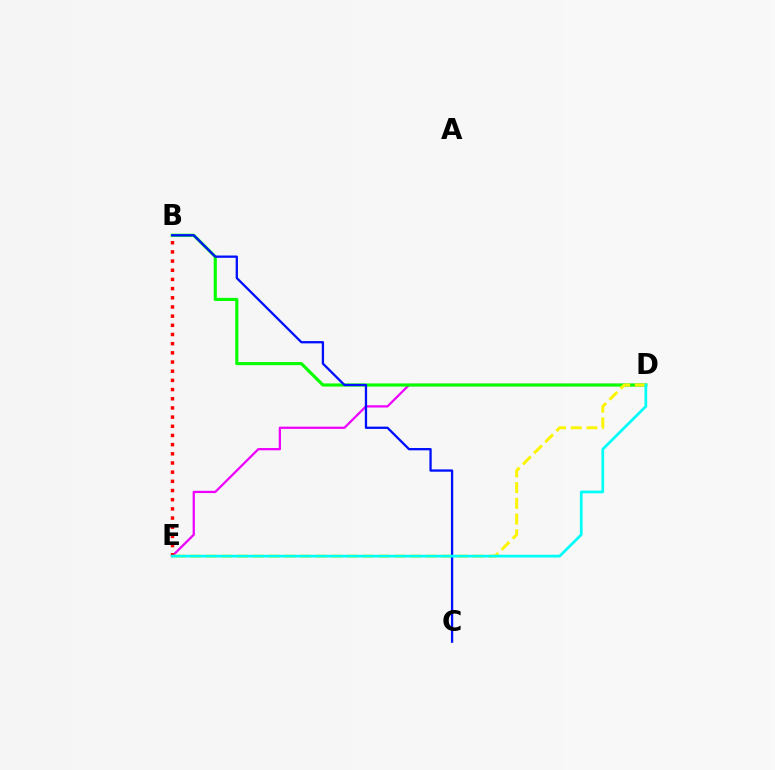{('D', 'E'): [{'color': '#ee00ff', 'line_style': 'solid', 'thickness': 1.62}, {'color': '#fcf500', 'line_style': 'dashed', 'thickness': 2.14}, {'color': '#00fff6', 'line_style': 'solid', 'thickness': 1.97}], ('B', 'E'): [{'color': '#ff0000', 'line_style': 'dotted', 'thickness': 2.49}], ('B', 'D'): [{'color': '#08ff00', 'line_style': 'solid', 'thickness': 2.26}], ('B', 'C'): [{'color': '#0010ff', 'line_style': 'solid', 'thickness': 1.66}]}